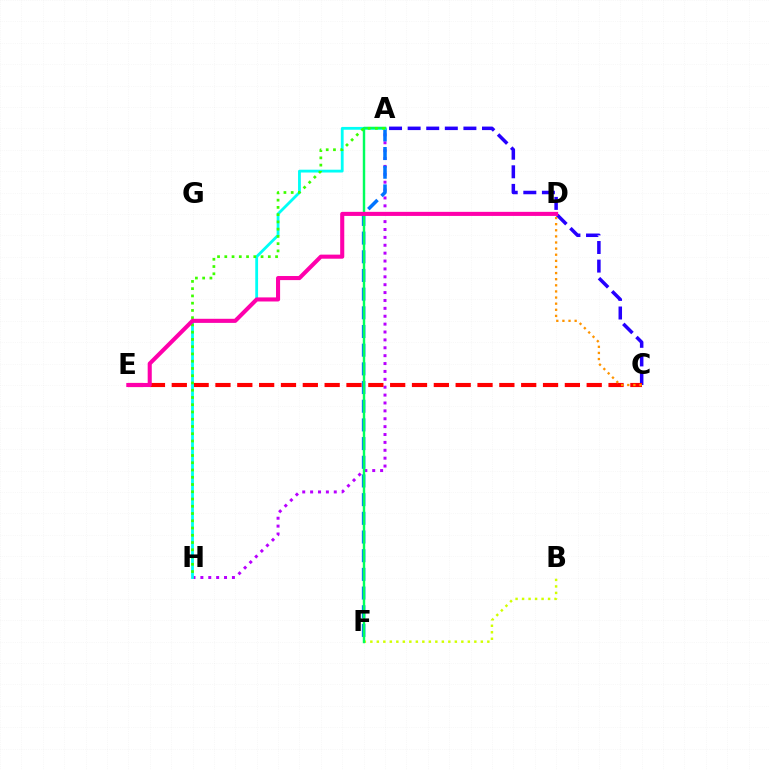{('B', 'F'): [{'color': '#d1ff00', 'line_style': 'dotted', 'thickness': 1.77}], ('A', 'H'): [{'color': '#b900ff', 'line_style': 'dotted', 'thickness': 2.14}, {'color': '#00fff6', 'line_style': 'solid', 'thickness': 2.03}, {'color': '#3dff00', 'line_style': 'dotted', 'thickness': 1.97}], ('A', 'C'): [{'color': '#2500ff', 'line_style': 'dashed', 'thickness': 2.53}], ('A', 'F'): [{'color': '#0074ff', 'line_style': 'dashed', 'thickness': 2.54}, {'color': '#00ff5c', 'line_style': 'solid', 'thickness': 1.75}], ('C', 'E'): [{'color': '#ff0000', 'line_style': 'dashed', 'thickness': 2.97}], ('D', 'E'): [{'color': '#ff00ac', 'line_style': 'solid', 'thickness': 2.94}], ('C', 'D'): [{'color': '#ff9400', 'line_style': 'dotted', 'thickness': 1.66}]}